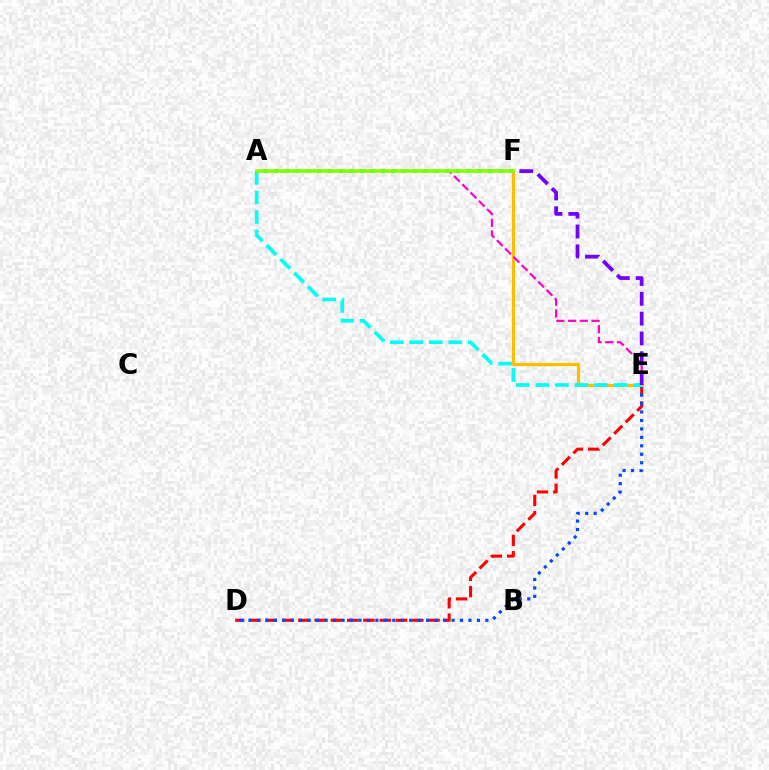{('D', 'E'): [{'color': '#ff0000', 'line_style': 'dashed', 'thickness': 2.21}, {'color': '#004bff', 'line_style': 'dotted', 'thickness': 2.3}], ('E', 'F'): [{'color': '#ffbd00', 'line_style': 'solid', 'thickness': 2.31}, {'color': '#7200ff', 'line_style': 'dashed', 'thickness': 2.69}], ('A', 'F'): [{'color': '#00ff39', 'line_style': 'dotted', 'thickness': 2.9}, {'color': '#84ff00', 'line_style': 'solid', 'thickness': 2.55}], ('A', 'E'): [{'color': '#00fff6', 'line_style': 'dashed', 'thickness': 2.66}, {'color': '#ff00cf', 'line_style': 'dashed', 'thickness': 1.59}]}